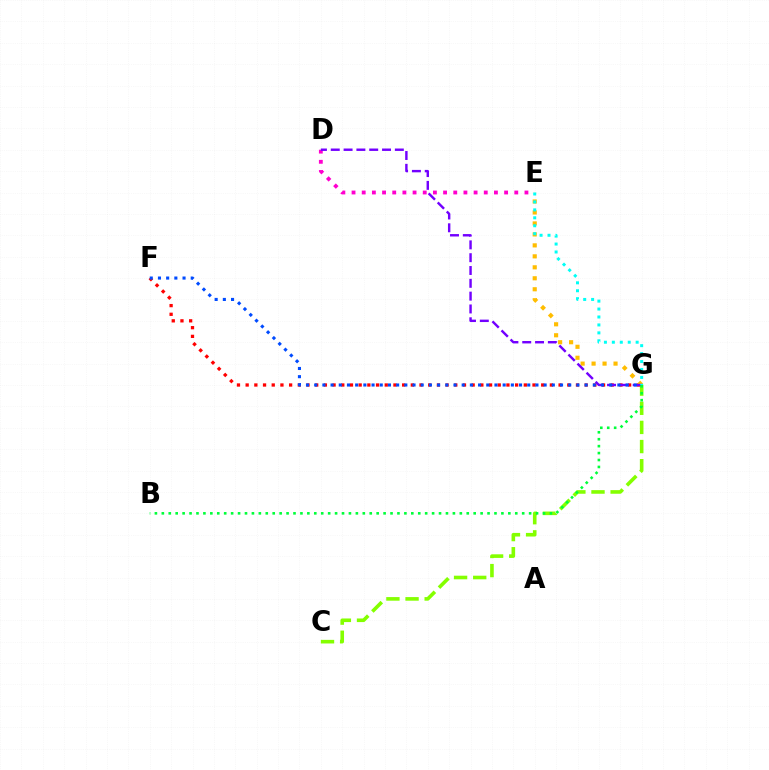{('F', 'G'): [{'color': '#ff0000', 'line_style': 'dotted', 'thickness': 2.36}, {'color': '#004bff', 'line_style': 'dotted', 'thickness': 2.23}], ('C', 'G'): [{'color': '#84ff00', 'line_style': 'dashed', 'thickness': 2.6}], ('E', 'G'): [{'color': '#ffbd00', 'line_style': 'dotted', 'thickness': 2.98}, {'color': '#00fff6', 'line_style': 'dotted', 'thickness': 2.16}], ('D', 'E'): [{'color': '#ff00cf', 'line_style': 'dotted', 'thickness': 2.76}], ('D', 'G'): [{'color': '#7200ff', 'line_style': 'dashed', 'thickness': 1.74}], ('B', 'G'): [{'color': '#00ff39', 'line_style': 'dotted', 'thickness': 1.88}]}